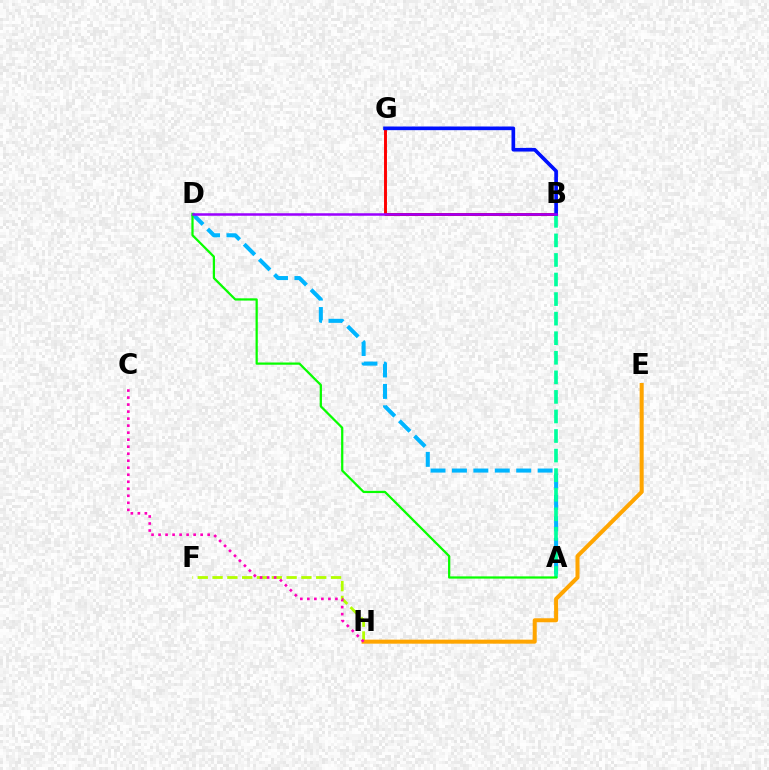{('A', 'D'): [{'color': '#00b5ff', 'line_style': 'dashed', 'thickness': 2.91}, {'color': '#08ff00', 'line_style': 'solid', 'thickness': 1.61}], ('F', 'H'): [{'color': '#b3ff00', 'line_style': 'dashed', 'thickness': 2.01}], ('B', 'G'): [{'color': '#ff0000', 'line_style': 'solid', 'thickness': 2.11}, {'color': '#0010ff', 'line_style': 'solid', 'thickness': 2.63}], ('A', 'B'): [{'color': '#00ff9d', 'line_style': 'dashed', 'thickness': 2.66}], ('E', 'H'): [{'color': '#ffa500', 'line_style': 'solid', 'thickness': 2.89}], ('C', 'H'): [{'color': '#ff00bd', 'line_style': 'dotted', 'thickness': 1.91}], ('B', 'D'): [{'color': '#9b00ff', 'line_style': 'solid', 'thickness': 1.81}]}